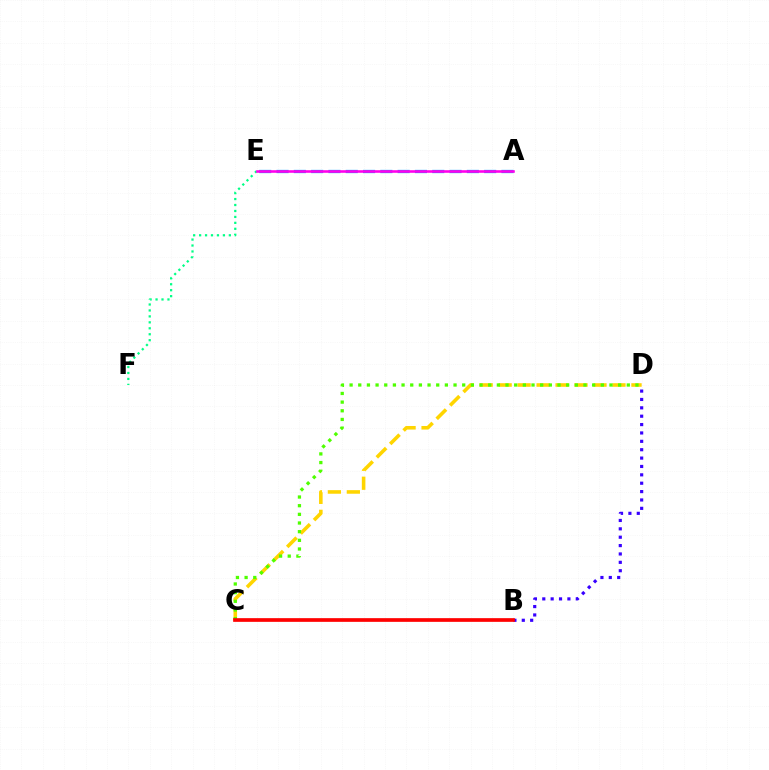{('C', 'D'): [{'color': '#ffd500', 'line_style': 'dashed', 'thickness': 2.58}, {'color': '#4fff00', 'line_style': 'dotted', 'thickness': 2.35}], ('E', 'F'): [{'color': '#00ff86', 'line_style': 'dotted', 'thickness': 1.62}], ('A', 'E'): [{'color': '#009eff', 'line_style': 'dashed', 'thickness': 2.35}, {'color': '#ff00ed', 'line_style': 'solid', 'thickness': 1.86}], ('B', 'D'): [{'color': '#3700ff', 'line_style': 'dotted', 'thickness': 2.28}], ('B', 'C'): [{'color': '#ff0000', 'line_style': 'solid', 'thickness': 2.65}]}